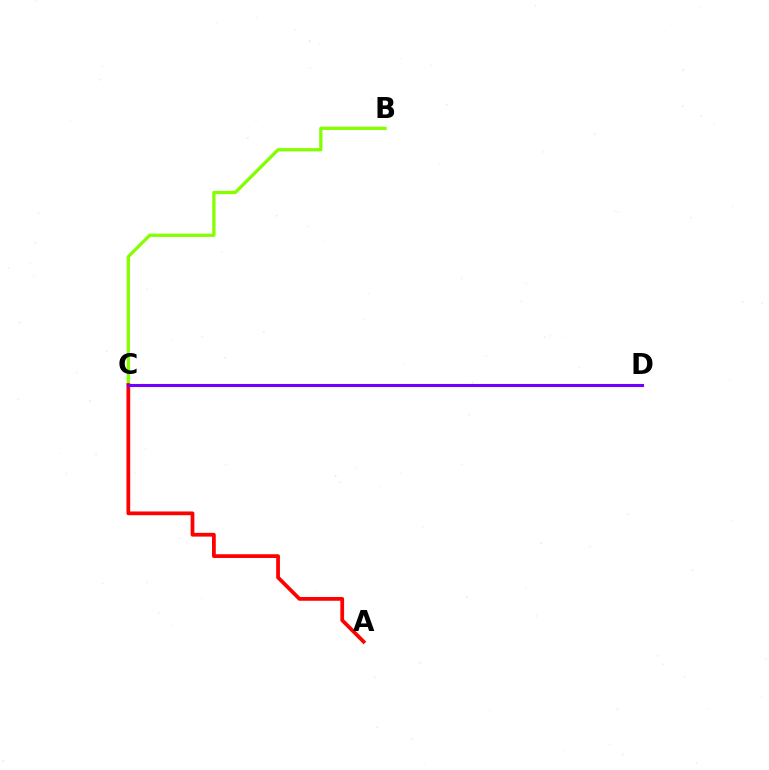{('C', 'D'): [{'color': '#00fff6', 'line_style': 'solid', 'thickness': 1.99}, {'color': '#7200ff', 'line_style': 'solid', 'thickness': 2.21}], ('B', 'C'): [{'color': '#84ff00', 'line_style': 'solid', 'thickness': 2.36}], ('A', 'C'): [{'color': '#ff0000', 'line_style': 'solid', 'thickness': 2.7}]}